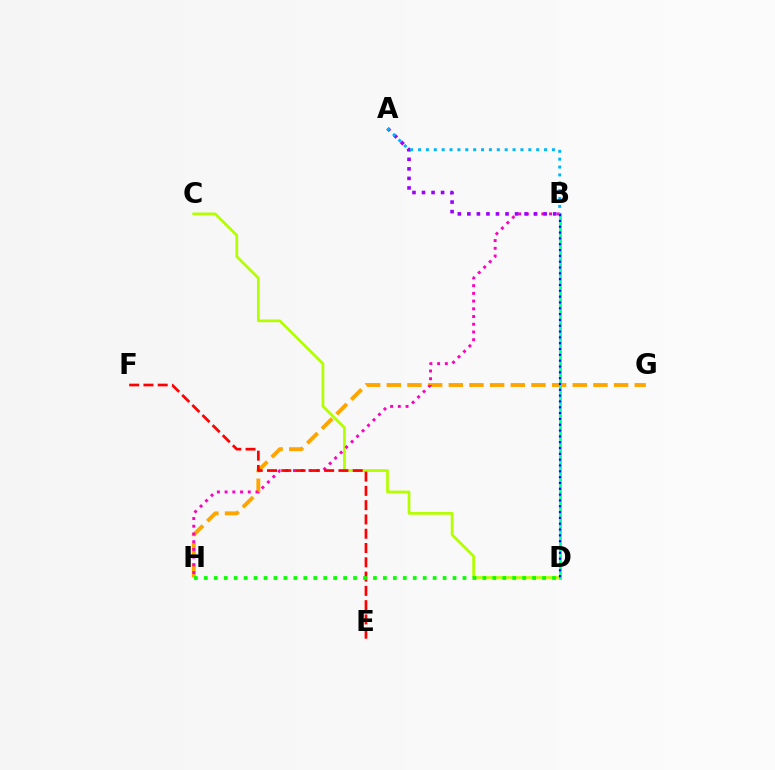{('G', 'H'): [{'color': '#ffa500', 'line_style': 'dashed', 'thickness': 2.81}], ('C', 'D'): [{'color': '#b3ff00', 'line_style': 'solid', 'thickness': 1.96}], ('B', 'H'): [{'color': '#ff00bd', 'line_style': 'dotted', 'thickness': 2.1}], ('B', 'D'): [{'color': '#00ff9d', 'line_style': 'solid', 'thickness': 1.97}, {'color': '#0010ff', 'line_style': 'dotted', 'thickness': 1.58}], ('E', 'F'): [{'color': '#ff0000', 'line_style': 'dashed', 'thickness': 1.94}], ('D', 'H'): [{'color': '#08ff00', 'line_style': 'dotted', 'thickness': 2.7}], ('A', 'B'): [{'color': '#9b00ff', 'line_style': 'dotted', 'thickness': 2.59}, {'color': '#00b5ff', 'line_style': 'dotted', 'thickness': 2.14}]}